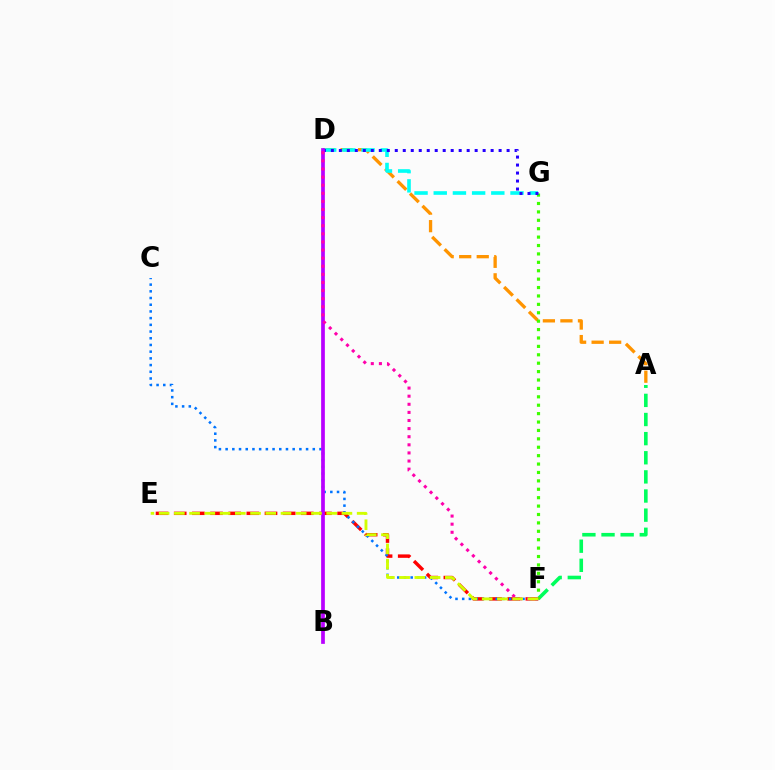{('E', 'F'): [{'color': '#ff0000', 'line_style': 'dashed', 'thickness': 2.47}, {'color': '#d1ff00', 'line_style': 'dashed', 'thickness': 2.07}], ('A', 'F'): [{'color': '#00ff5c', 'line_style': 'dashed', 'thickness': 2.6}], ('C', 'F'): [{'color': '#0074ff', 'line_style': 'dotted', 'thickness': 1.82}], ('A', 'D'): [{'color': '#ff9400', 'line_style': 'dashed', 'thickness': 2.38}], ('F', 'G'): [{'color': '#3dff00', 'line_style': 'dotted', 'thickness': 2.28}], ('D', 'G'): [{'color': '#00fff6', 'line_style': 'dashed', 'thickness': 2.61}, {'color': '#2500ff', 'line_style': 'dotted', 'thickness': 2.17}], ('B', 'D'): [{'color': '#b900ff', 'line_style': 'solid', 'thickness': 2.68}], ('D', 'F'): [{'color': '#ff00ac', 'line_style': 'dotted', 'thickness': 2.2}]}